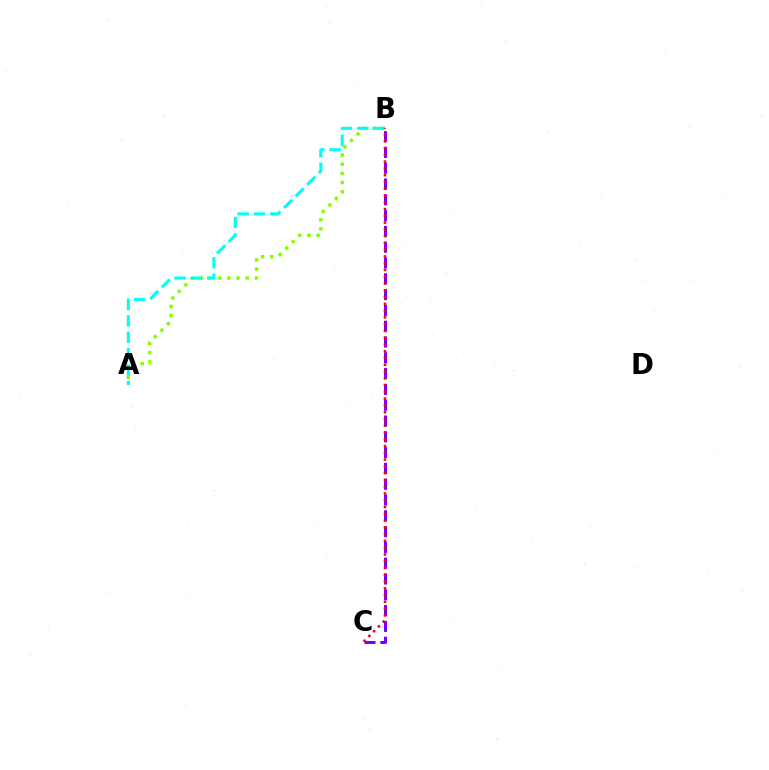{('A', 'B'): [{'color': '#84ff00', 'line_style': 'dotted', 'thickness': 2.5}, {'color': '#00fff6', 'line_style': 'dashed', 'thickness': 2.23}], ('B', 'C'): [{'color': '#7200ff', 'line_style': 'dashed', 'thickness': 2.15}, {'color': '#ff0000', 'line_style': 'dotted', 'thickness': 1.84}]}